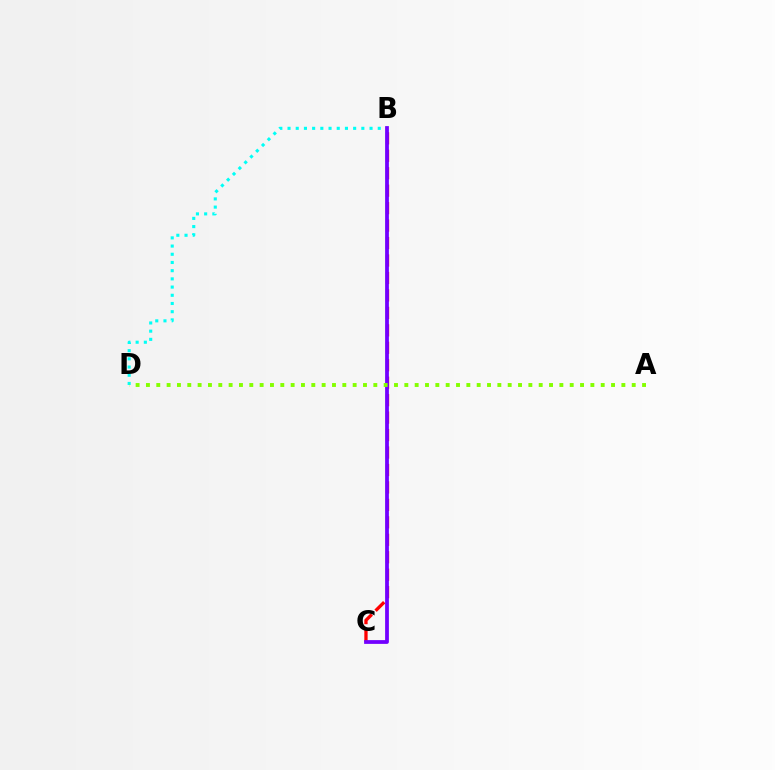{('B', 'C'): [{'color': '#ff0000', 'line_style': 'dashed', 'thickness': 2.37}, {'color': '#7200ff', 'line_style': 'solid', 'thickness': 2.71}], ('B', 'D'): [{'color': '#00fff6', 'line_style': 'dotted', 'thickness': 2.23}], ('A', 'D'): [{'color': '#84ff00', 'line_style': 'dotted', 'thickness': 2.81}]}